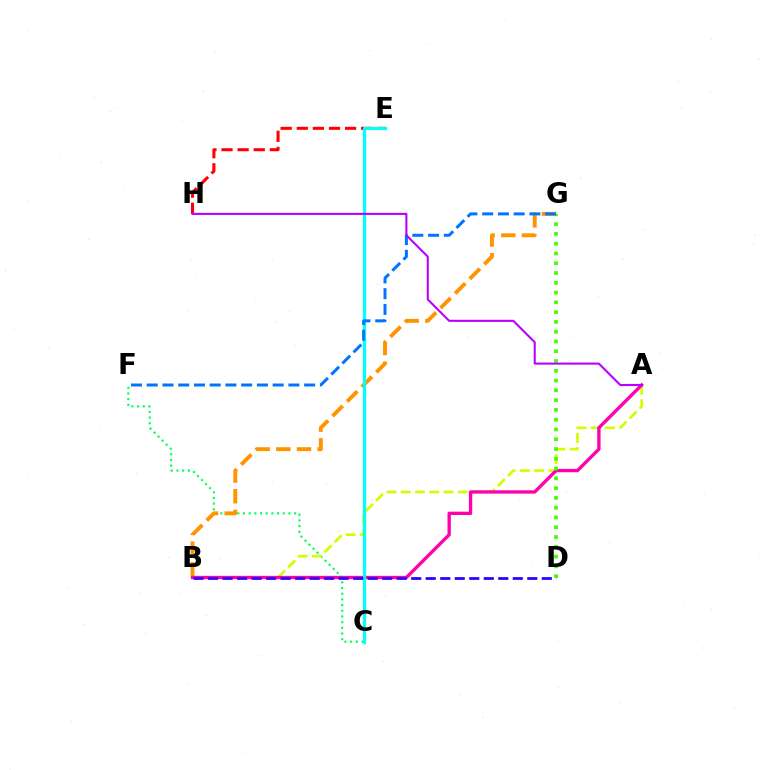{('C', 'F'): [{'color': '#00ff5c', 'line_style': 'dotted', 'thickness': 1.55}], ('A', 'B'): [{'color': '#d1ff00', 'line_style': 'dashed', 'thickness': 1.93}, {'color': '#ff00ac', 'line_style': 'solid', 'thickness': 2.4}], ('B', 'G'): [{'color': '#ff9400', 'line_style': 'dashed', 'thickness': 2.81}], ('E', 'H'): [{'color': '#ff0000', 'line_style': 'dashed', 'thickness': 2.19}], ('C', 'E'): [{'color': '#00fff6', 'line_style': 'solid', 'thickness': 2.32}], ('D', 'G'): [{'color': '#3dff00', 'line_style': 'dotted', 'thickness': 2.66}], ('F', 'G'): [{'color': '#0074ff', 'line_style': 'dashed', 'thickness': 2.14}], ('A', 'H'): [{'color': '#b900ff', 'line_style': 'solid', 'thickness': 1.5}], ('B', 'D'): [{'color': '#2500ff', 'line_style': 'dashed', 'thickness': 1.97}]}